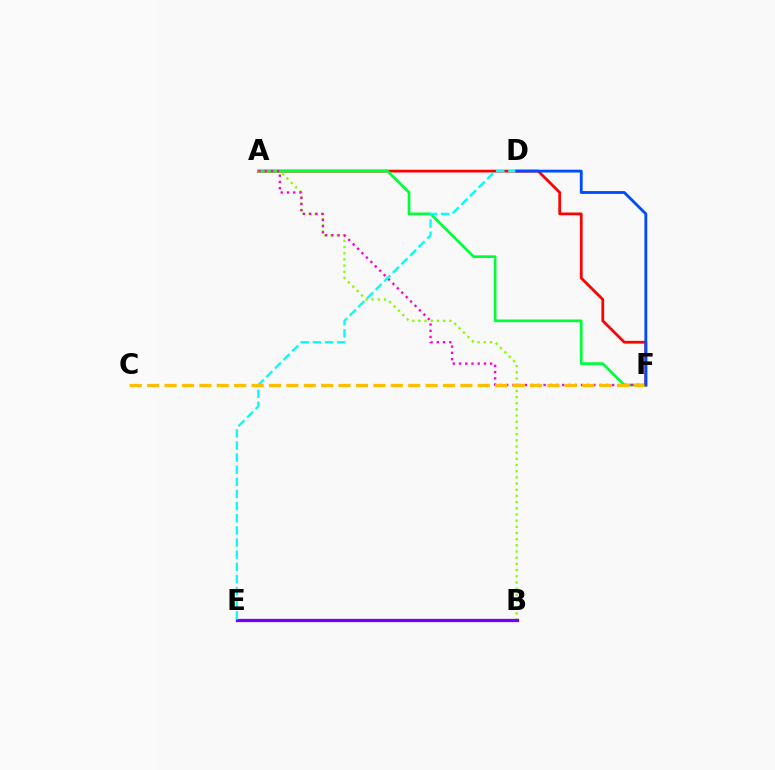{('A', 'F'): [{'color': '#ff0000', 'line_style': 'solid', 'thickness': 1.99}, {'color': '#00ff39', 'line_style': 'solid', 'thickness': 1.95}, {'color': '#ff00cf', 'line_style': 'dotted', 'thickness': 1.69}], ('A', 'B'): [{'color': '#84ff00', 'line_style': 'dotted', 'thickness': 1.68}], ('B', 'E'): [{'color': '#7200ff', 'line_style': 'solid', 'thickness': 2.34}], ('D', 'E'): [{'color': '#00fff6', 'line_style': 'dashed', 'thickness': 1.65}], ('C', 'F'): [{'color': '#ffbd00', 'line_style': 'dashed', 'thickness': 2.36}], ('D', 'F'): [{'color': '#004bff', 'line_style': 'solid', 'thickness': 2.04}]}